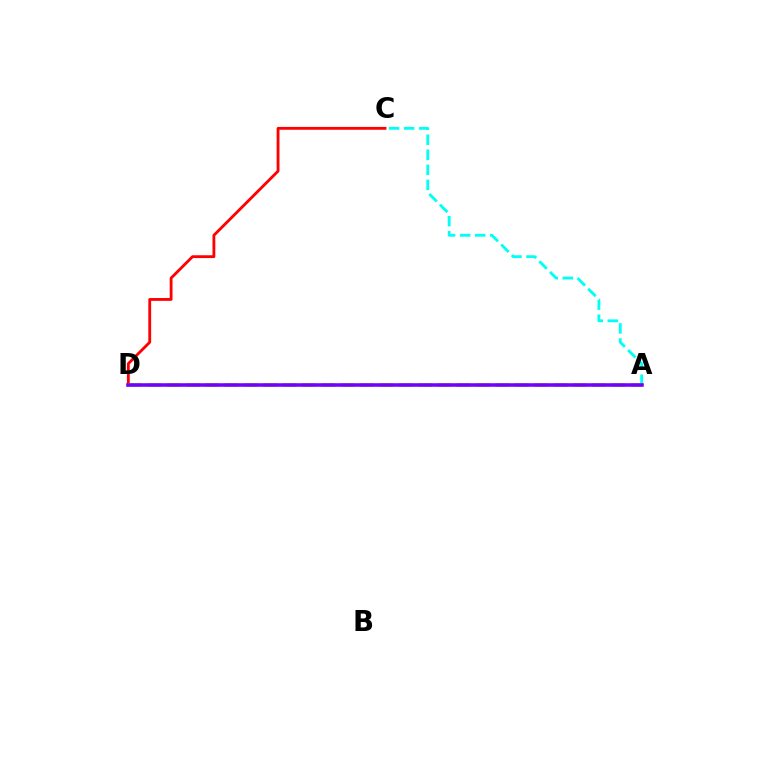{('A', 'C'): [{'color': '#00fff6', 'line_style': 'dashed', 'thickness': 2.04}], ('C', 'D'): [{'color': '#ff0000', 'line_style': 'solid', 'thickness': 2.04}], ('A', 'D'): [{'color': '#84ff00', 'line_style': 'dashed', 'thickness': 2.63}, {'color': '#7200ff', 'line_style': 'solid', 'thickness': 2.55}]}